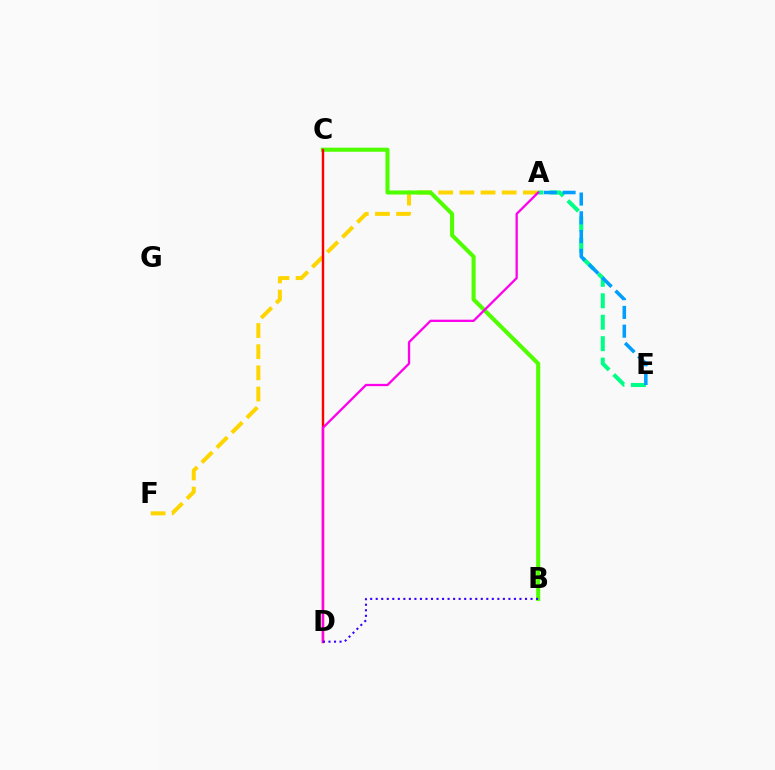{('A', 'E'): [{'color': '#00ff86', 'line_style': 'dashed', 'thickness': 2.91}, {'color': '#009eff', 'line_style': 'dashed', 'thickness': 2.55}], ('A', 'F'): [{'color': '#ffd500', 'line_style': 'dashed', 'thickness': 2.87}], ('B', 'C'): [{'color': '#4fff00', 'line_style': 'solid', 'thickness': 2.93}], ('C', 'D'): [{'color': '#ff0000', 'line_style': 'solid', 'thickness': 1.74}], ('A', 'D'): [{'color': '#ff00ed', 'line_style': 'solid', 'thickness': 1.65}], ('B', 'D'): [{'color': '#3700ff', 'line_style': 'dotted', 'thickness': 1.5}]}